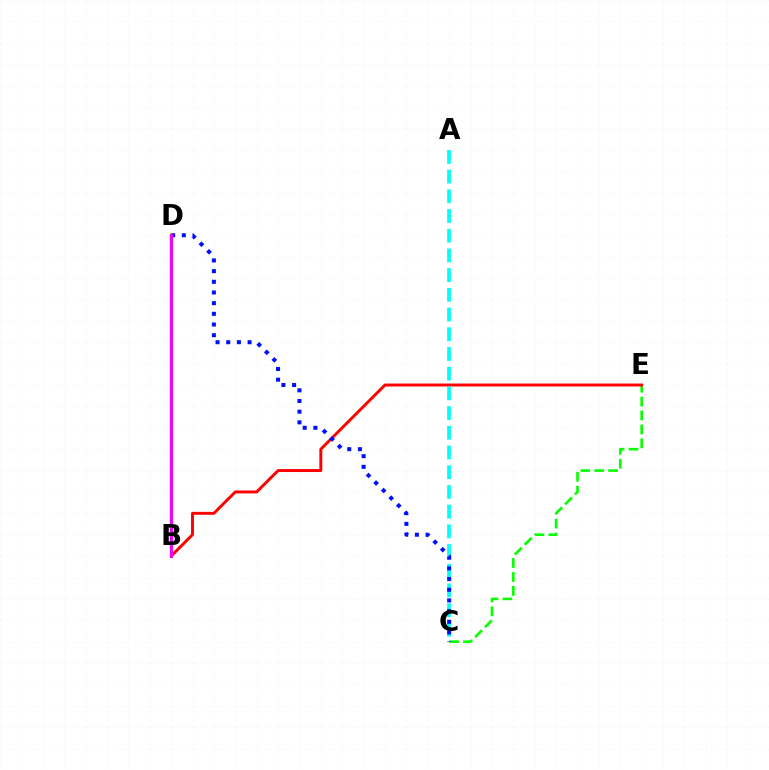{('C', 'E'): [{'color': '#08ff00', 'line_style': 'dashed', 'thickness': 1.89}], ('B', 'E'): [{'color': '#ff0000', 'line_style': 'solid', 'thickness': 2.12}], ('B', 'D'): [{'color': '#fcf500', 'line_style': 'solid', 'thickness': 2.61}, {'color': '#ee00ff', 'line_style': 'solid', 'thickness': 2.13}], ('A', 'C'): [{'color': '#00fff6', 'line_style': 'dashed', 'thickness': 2.68}], ('C', 'D'): [{'color': '#0010ff', 'line_style': 'dotted', 'thickness': 2.9}]}